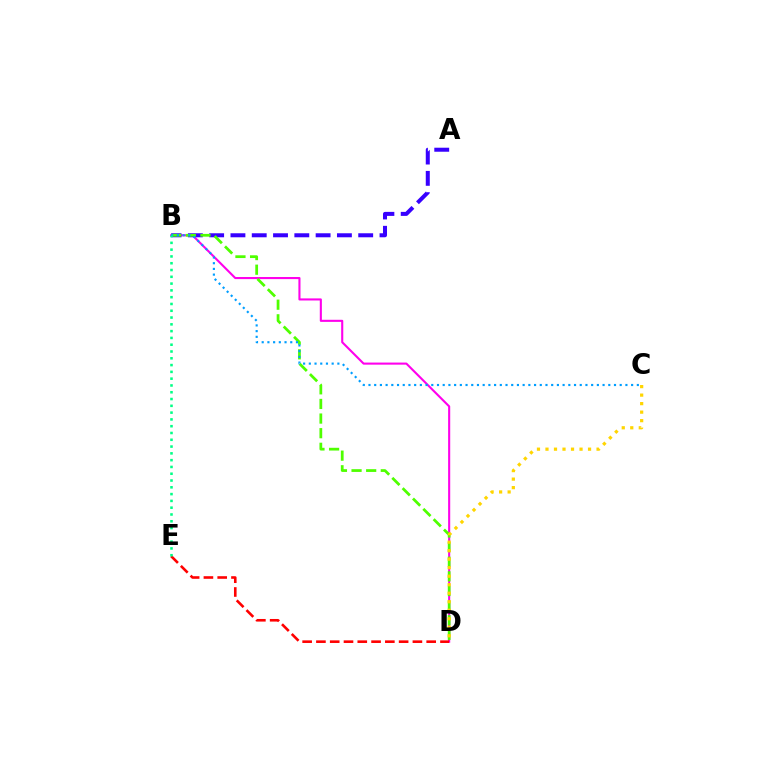{('B', 'D'): [{'color': '#ff00ed', 'line_style': 'solid', 'thickness': 1.51}, {'color': '#4fff00', 'line_style': 'dashed', 'thickness': 1.99}], ('A', 'B'): [{'color': '#3700ff', 'line_style': 'dashed', 'thickness': 2.89}], ('D', 'E'): [{'color': '#ff0000', 'line_style': 'dashed', 'thickness': 1.87}], ('B', 'C'): [{'color': '#009eff', 'line_style': 'dotted', 'thickness': 1.55}], ('C', 'D'): [{'color': '#ffd500', 'line_style': 'dotted', 'thickness': 2.31}], ('B', 'E'): [{'color': '#00ff86', 'line_style': 'dotted', 'thickness': 1.84}]}